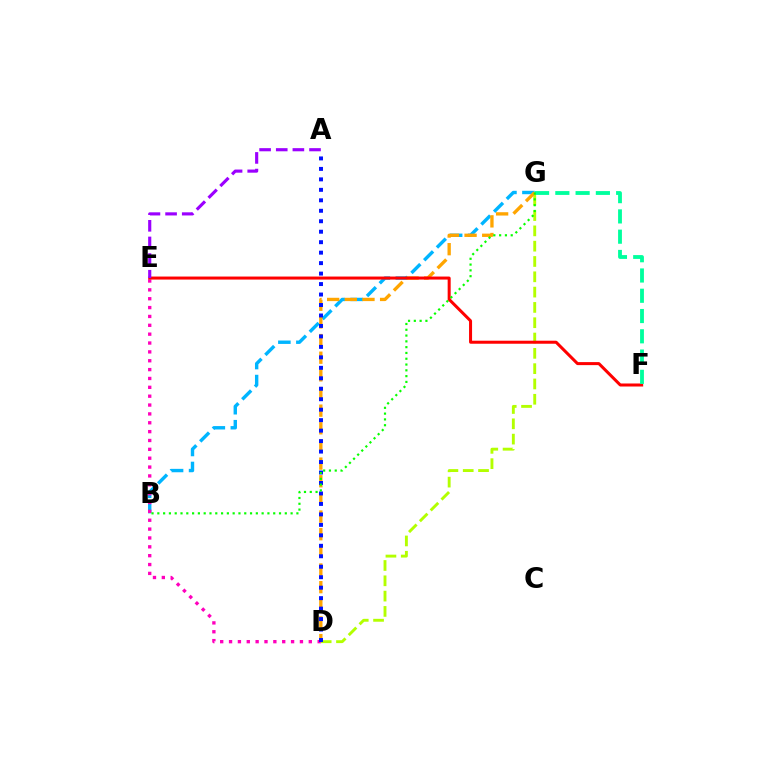{('D', 'G'): [{'color': '#b3ff00', 'line_style': 'dashed', 'thickness': 2.08}, {'color': '#ffa500', 'line_style': 'dashed', 'thickness': 2.4}], ('B', 'G'): [{'color': '#00b5ff', 'line_style': 'dashed', 'thickness': 2.45}, {'color': '#08ff00', 'line_style': 'dotted', 'thickness': 1.57}], ('D', 'E'): [{'color': '#ff00bd', 'line_style': 'dotted', 'thickness': 2.41}], ('A', 'D'): [{'color': '#0010ff', 'line_style': 'dotted', 'thickness': 2.84}], ('E', 'F'): [{'color': '#ff0000', 'line_style': 'solid', 'thickness': 2.17}], ('A', 'E'): [{'color': '#9b00ff', 'line_style': 'dashed', 'thickness': 2.26}], ('F', 'G'): [{'color': '#00ff9d', 'line_style': 'dashed', 'thickness': 2.75}]}